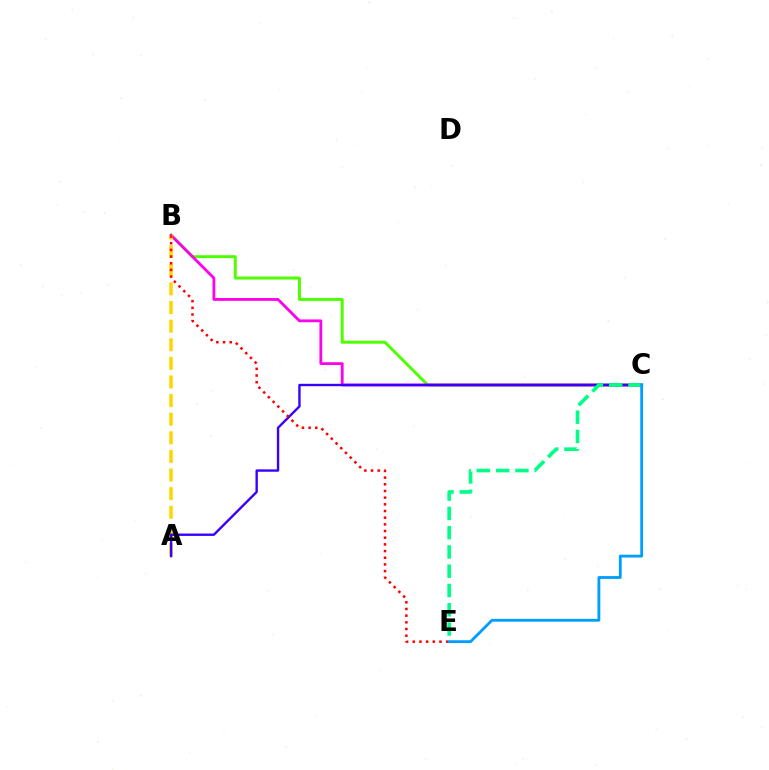{('B', 'C'): [{'color': '#4fff00', 'line_style': 'solid', 'thickness': 2.14}, {'color': '#ff00ed', 'line_style': 'solid', 'thickness': 2.02}], ('A', 'B'): [{'color': '#ffd500', 'line_style': 'dashed', 'thickness': 2.53}], ('A', 'C'): [{'color': '#3700ff', 'line_style': 'solid', 'thickness': 1.71}], ('B', 'E'): [{'color': '#ff0000', 'line_style': 'dotted', 'thickness': 1.81}], ('C', 'E'): [{'color': '#00ff86', 'line_style': 'dashed', 'thickness': 2.62}, {'color': '#009eff', 'line_style': 'solid', 'thickness': 2.04}]}